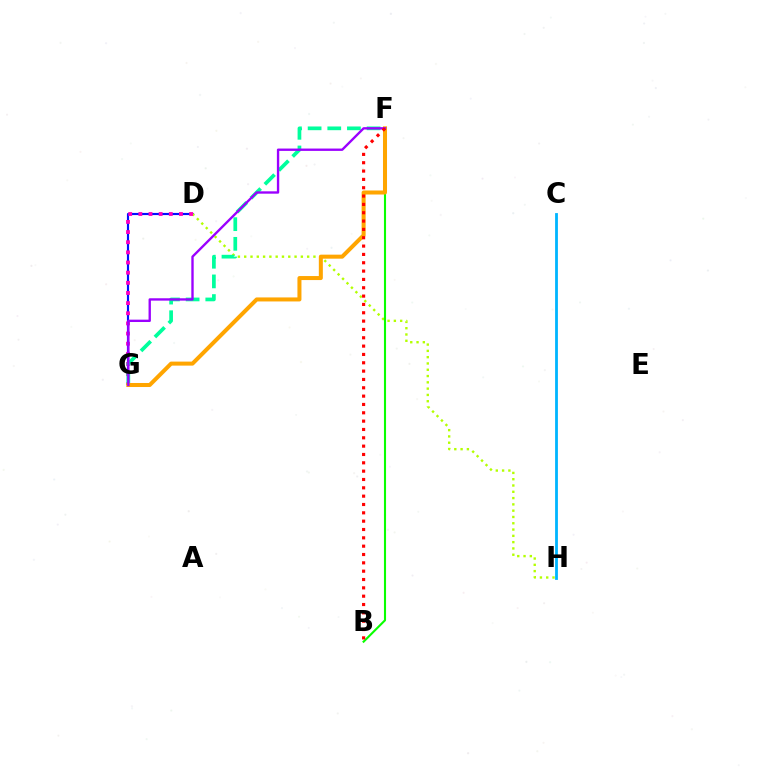{('D', 'G'): [{'color': '#0010ff', 'line_style': 'solid', 'thickness': 1.55}, {'color': '#ff00bd', 'line_style': 'dotted', 'thickness': 2.76}], ('D', 'H'): [{'color': '#b3ff00', 'line_style': 'dotted', 'thickness': 1.71}], ('C', 'H'): [{'color': '#00b5ff', 'line_style': 'solid', 'thickness': 2.02}], ('B', 'F'): [{'color': '#08ff00', 'line_style': 'solid', 'thickness': 1.52}, {'color': '#ff0000', 'line_style': 'dotted', 'thickness': 2.26}], ('F', 'G'): [{'color': '#00ff9d', 'line_style': 'dashed', 'thickness': 2.67}, {'color': '#ffa500', 'line_style': 'solid', 'thickness': 2.89}, {'color': '#9b00ff', 'line_style': 'solid', 'thickness': 1.7}]}